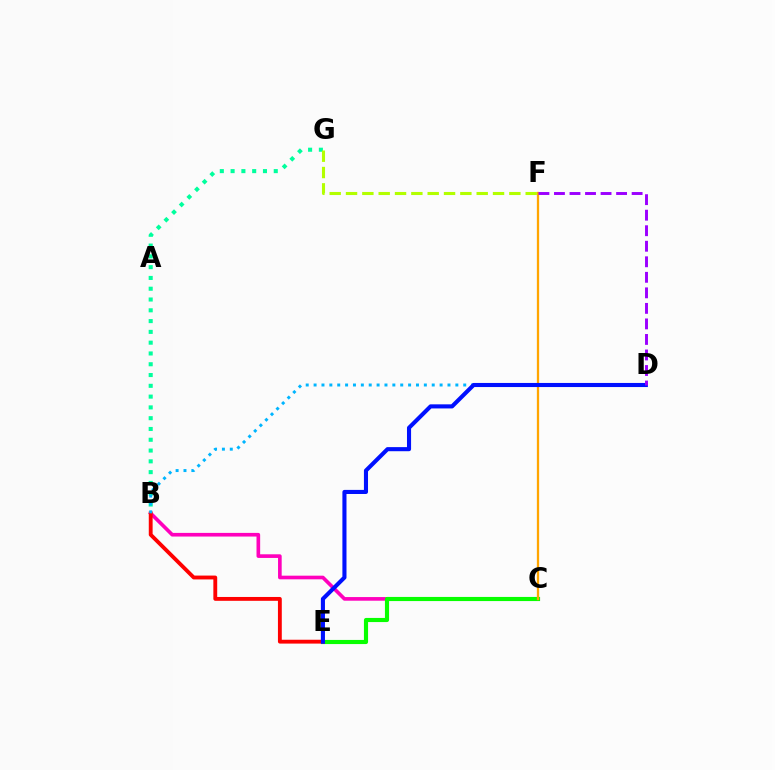{('B', 'C'): [{'color': '#ff00bd', 'line_style': 'solid', 'thickness': 2.63}], ('C', 'E'): [{'color': '#08ff00', 'line_style': 'solid', 'thickness': 2.98}], ('B', 'G'): [{'color': '#00ff9d', 'line_style': 'dotted', 'thickness': 2.93}], ('F', 'G'): [{'color': '#b3ff00', 'line_style': 'dashed', 'thickness': 2.22}], ('B', 'E'): [{'color': '#ff0000', 'line_style': 'solid', 'thickness': 2.77}], ('C', 'F'): [{'color': '#ffa500', 'line_style': 'solid', 'thickness': 1.65}], ('B', 'D'): [{'color': '#00b5ff', 'line_style': 'dotted', 'thickness': 2.14}], ('D', 'E'): [{'color': '#0010ff', 'line_style': 'solid', 'thickness': 2.95}], ('D', 'F'): [{'color': '#9b00ff', 'line_style': 'dashed', 'thickness': 2.11}]}